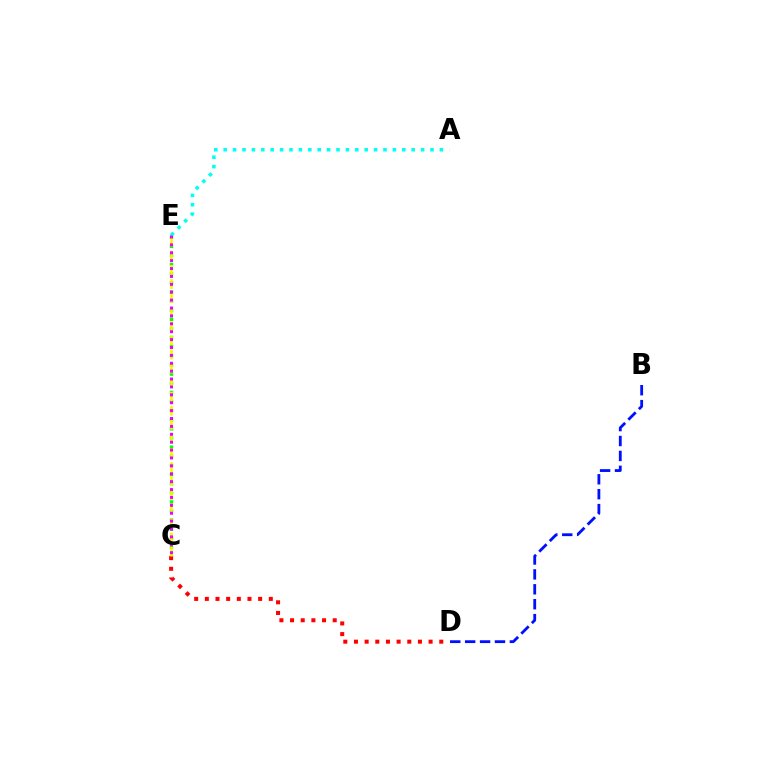{('C', 'E'): [{'color': '#08ff00', 'line_style': 'dotted', 'thickness': 2.48}, {'color': '#fcf500', 'line_style': 'dashed', 'thickness': 1.91}, {'color': '#ee00ff', 'line_style': 'dotted', 'thickness': 2.14}], ('C', 'D'): [{'color': '#ff0000', 'line_style': 'dotted', 'thickness': 2.9}], ('B', 'D'): [{'color': '#0010ff', 'line_style': 'dashed', 'thickness': 2.03}], ('A', 'E'): [{'color': '#00fff6', 'line_style': 'dotted', 'thickness': 2.55}]}